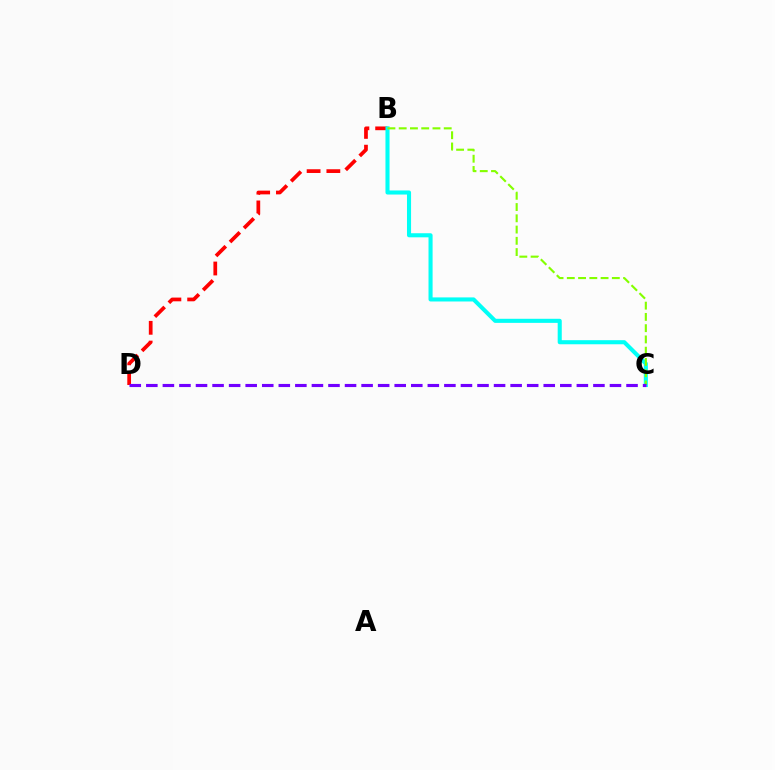{('B', 'D'): [{'color': '#ff0000', 'line_style': 'dashed', 'thickness': 2.68}], ('B', 'C'): [{'color': '#00fff6', 'line_style': 'solid', 'thickness': 2.94}, {'color': '#84ff00', 'line_style': 'dashed', 'thickness': 1.53}], ('C', 'D'): [{'color': '#7200ff', 'line_style': 'dashed', 'thickness': 2.25}]}